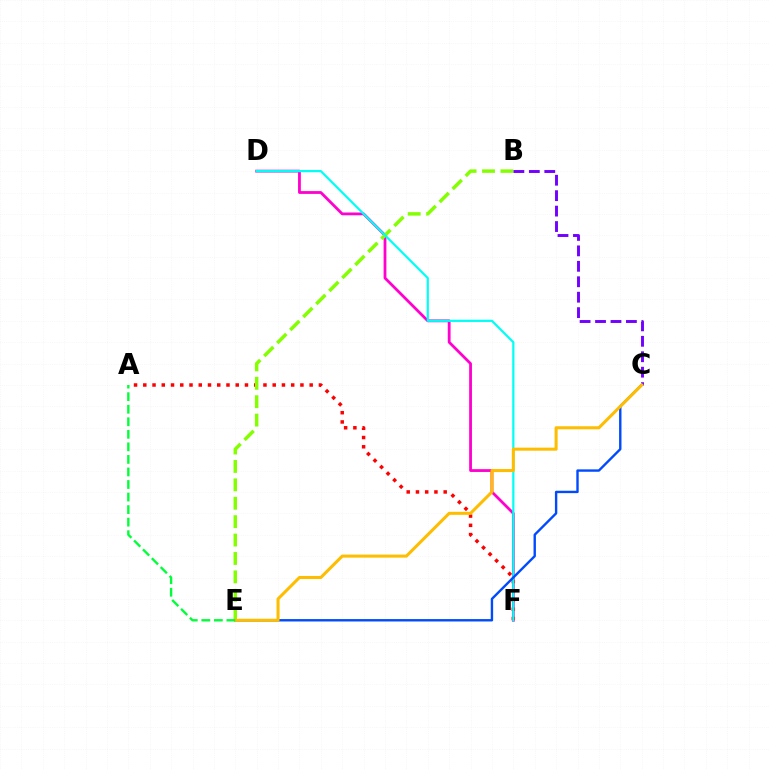{('D', 'F'): [{'color': '#ff00cf', 'line_style': 'solid', 'thickness': 2.01}, {'color': '#00fff6', 'line_style': 'solid', 'thickness': 1.59}], ('A', 'F'): [{'color': '#ff0000', 'line_style': 'dotted', 'thickness': 2.51}], ('B', 'E'): [{'color': '#84ff00', 'line_style': 'dashed', 'thickness': 2.5}], ('B', 'C'): [{'color': '#7200ff', 'line_style': 'dashed', 'thickness': 2.1}], ('C', 'E'): [{'color': '#004bff', 'line_style': 'solid', 'thickness': 1.72}, {'color': '#ffbd00', 'line_style': 'solid', 'thickness': 2.19}], ('A', 'E'): [{'color': '#00ff39', 'line_style': 'dashed', 'thickness': 1.7}]}